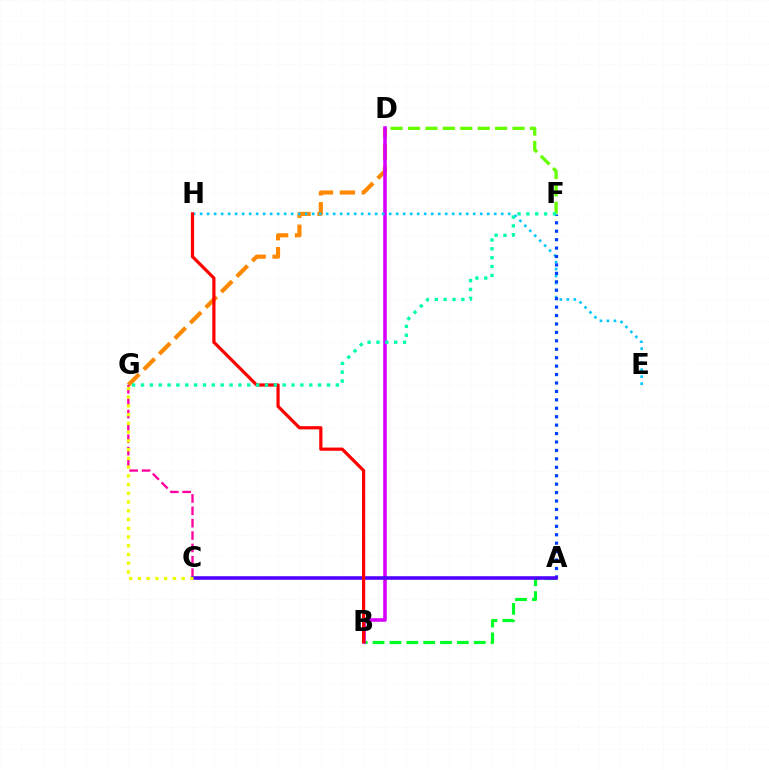{('D', 'F'): [{'color': '#66ff00', 'line_style': 'dashed', 'thickness': 2.37}], ('D', 'G'): [{'color': '#ff8800', 'line_style': 'dashed', 'thickness': 2.98}], ('A', 'B'): [{'color': '#00ff27', 'line_style': 'dashed', 'thickness': 2.29}], ('B', 'D'): [{'color': '#d600ff', 'line_style': 'solid', 'thickness': 2.58}], ('C', 'G'): [{'color': '#ff00a0', 'line_style': 'dashed', 'thickness': 1.68}, {'color': '#eeff00', 'line_style': 'dotted', 'thickness': 2.37}], ('E', 'H'): [{'color': '#00c7ff', 'line_style': 'dotted', 'thickness': 1.9}], ('A', 'F'): [{'color': '#003fff', 'line_style': 'dotted', 'thickness': 2.29}], ('A', 'C'): [{'color': '#4f00ff', 'line_style': 'solid', 'thickness': 2.56}], ('B', 'H'): [{'color': '#ff0000', 'line_style': 'solid', 'thickness': 2.31}], ('F', 'G'): [{'color': '#00ffaf', 'line_style': 'dotted', 'thickness': 2.41}]}